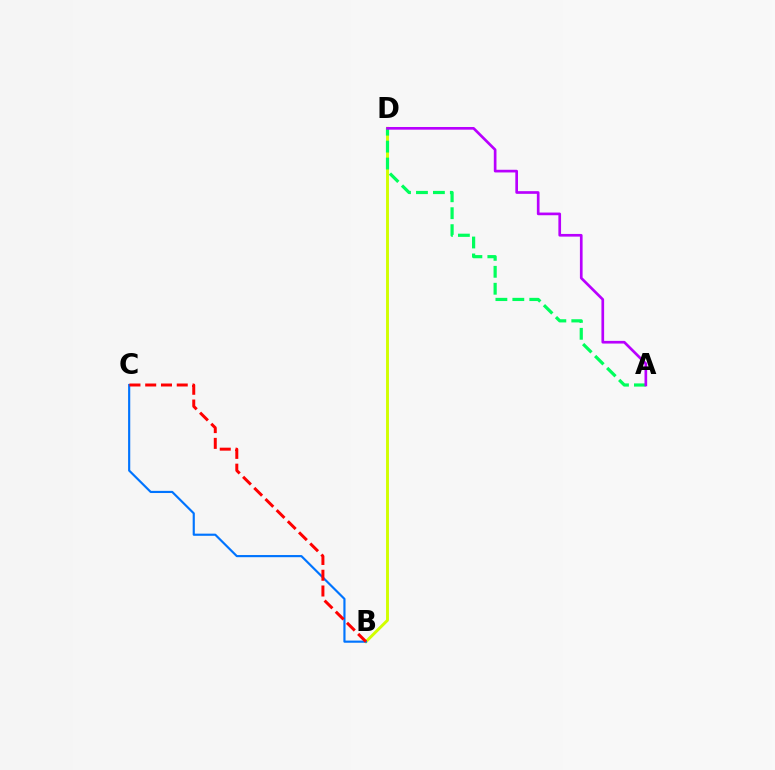{('B', 'D'): [{'color': '#d1ff00', 'line_style': 'solid', 'thickness': 2.1}], ('A', 'D'): [{'color': '#00ff5c', 'line_style': 'dashed', 'thickness': 2.3}, {'color': '#b900ff', 'line_style': 'solid', 'thickness': 1.93}], ('B', 'C'): [{'color': '#0074ff', 'line_style': 'solid', 'thickness': 1.55}, {'color': '#ff0000', 'line_style': 'dashed', 'thickness': 2.14}]}